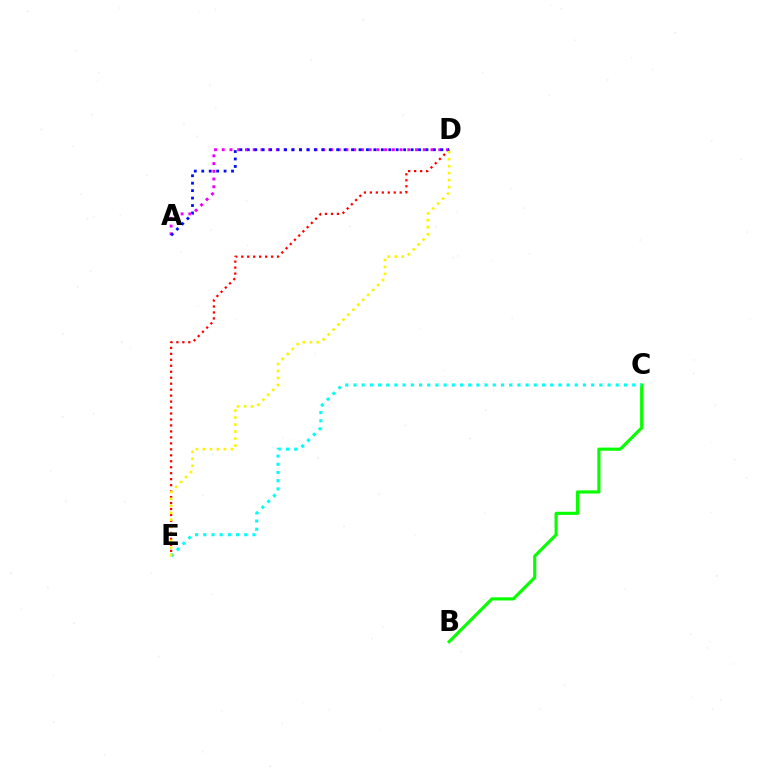{('B', 'C'): [{'color': '#08ff00', 'line_style': 'solid', 'thickness': 2.26}], ('C', 'E'): [{'color': '#00fff6', 'line_style': 'dotted', 'thickness': 2.23}], ('A', 'D'): [{'color': '#ee00ff', 'line_style': 'dotted', 'thickness': 2.1}, {'color': '#0010ff', 'line_style': 'dotted', 'thickness': 2.02}], ('D', 'E'): [{'color': '#ff0000', 'line_style': 'dotted', 'thickness': 1.62}, {'color': '#fcf500', 'line_style': 'dotted', 'thickness': 1.9}]}